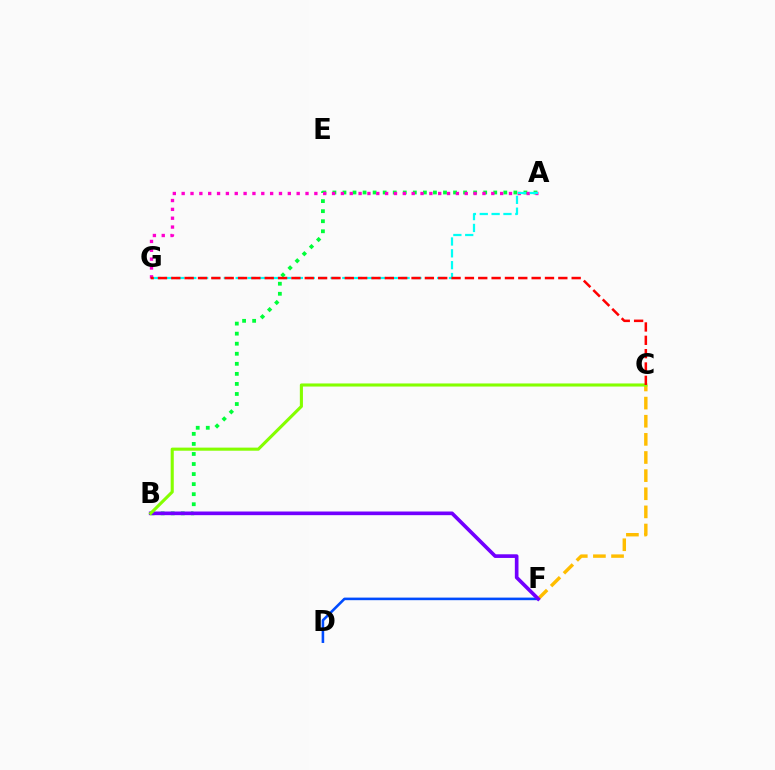{('D', 'F'): [{'color': '#004bff', 'line_style': 'solid', 'thickness': 1.86}], ('A', 'B'): [{'color': '#00ff39', 'line_style': 'dotted', 'thickness': 2.73}], ('C', 'F'): [{'color': '#ffbd00', 'line_style': 'dashed', 'thickness': 2.46}], ('B', 'F'): [{'color': '#7200ff', 'line_style': 'solid', 'thickness': 2.63}], ('A', 'G'): [{'color': '#ff00cf', 'line_style': 'dotted', 'thickness': 2.4}, {'color': '#00fff6', 'line_style': 'dashed', 'thickness': 1.61}], ('B', 'C'): [{'color': '#84ff00', 'line_style': 'solid', 'thickness': 2.23}], ('C', 'G'): [{'color': '#ff0000', 'line_style': 'dashed', 'thickness': 1.81}]}